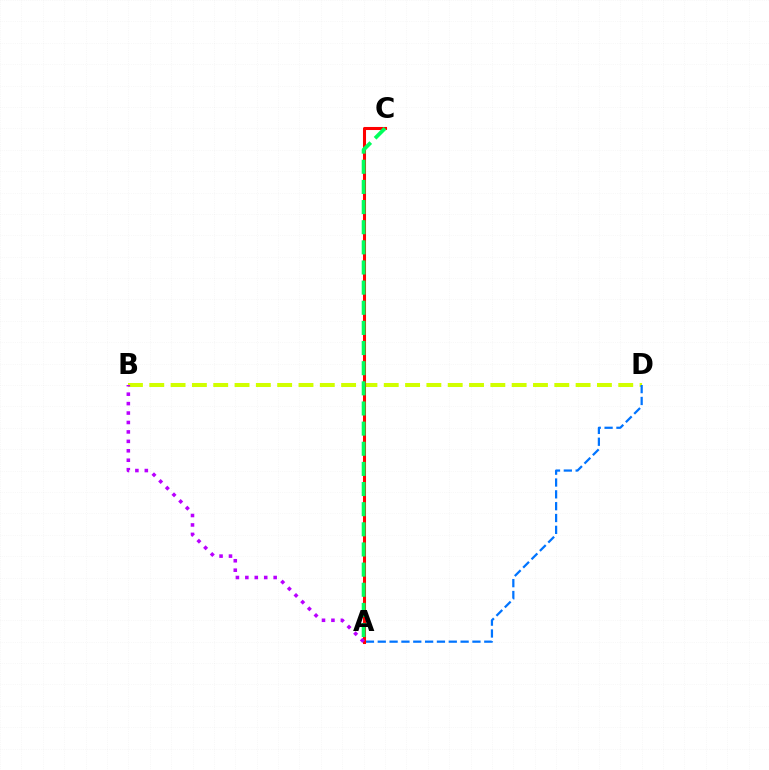{('B', 'D'): [{'color': '#d1ff00', 'line_style': 'dashed', 'thickness': 2.9}], ('A', 'D'): [{'color': '#0074ff', 'line_style': 'dashed', 'thickness': 1.61}], ('A', 'C'): [{'color': '#ff0000', 'line_style': 'solid', 'thickness': 2.2}, {'color': '#00ff5c', 'line_style': 'dashed', 'thickness': 2.74}], ('A', 'B'): [{'color': '#b900ff', 'line_style': 'dotted', 'thickness': 2.56}]}